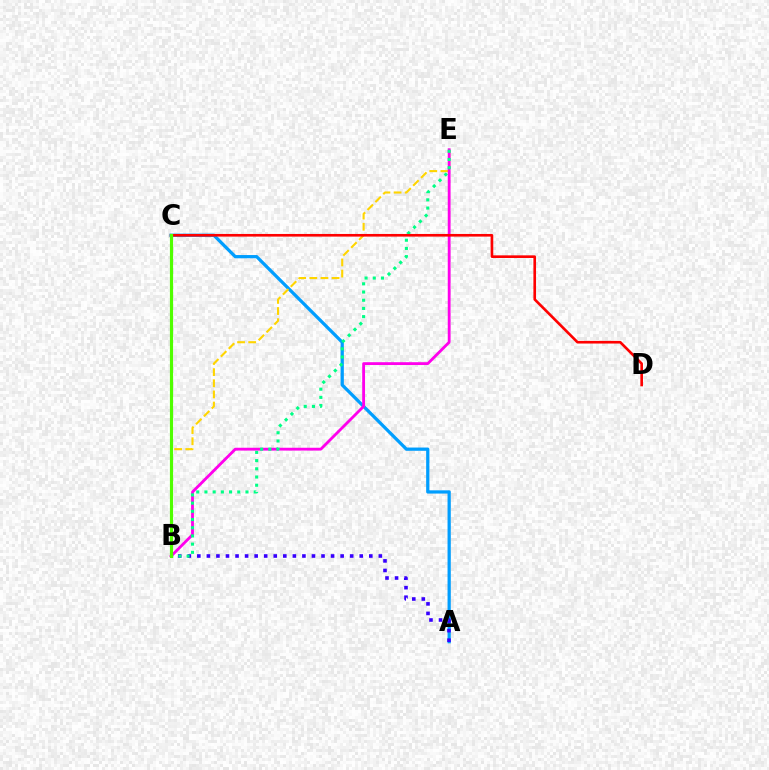{('A', 'C'): [{'color': '#009eff', 'line_style': 'solid', 'thickness': 2.34}], ('A', 'B'): [{'color': '#3700ff', 'line_style': 'dotted', 'thickness': 2.6}], ('B', 'E'): [{'color': '#ffd500', 'line_style': 'dashed', 'thickness': 1.51}, {'color': '#ff00ed', 'line_style': 'solid', 'thickness': 2.04}, {'color': '#00ff86', 'line_style': 'dotted', 'thickness': 2.23}], ('C', 'D'): [{'color': '#ff0000', 'line_style': 'solid', 'thickness': 1.9}], ('B', 'C'): [{'color': '#4fff00', 'line_style': 'solid', 'thickness': 2.28}]}